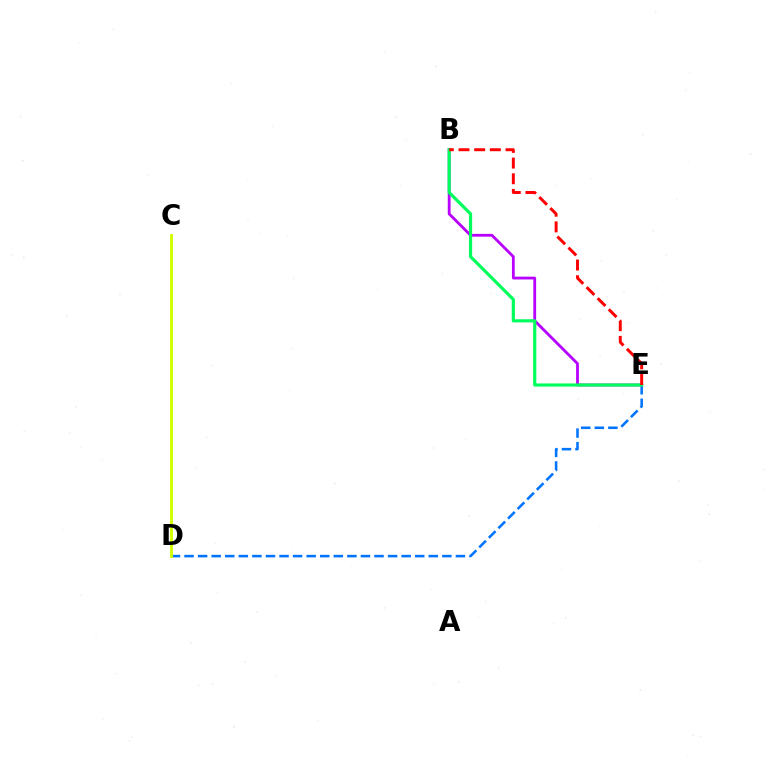{('B', 'E'): [{'color': '#b900ff', 'line_style': 'solid', 'thickness': 2.02}, {'color': '#00ff5c', 'line_style': 'solid', 'thickness': 2.28}, {'color': '#ff0000', 'line_style': 'dashed', 'thickness': 2.13}], ('D', 'E'): [{'color': '#0074ff', 'line_style': 'dashed', 'thickness': 1.84}], ('C', 'D'): [{'color': '#d1ff00', 'line_style': 'solid', 'thickness': 2.09}]}